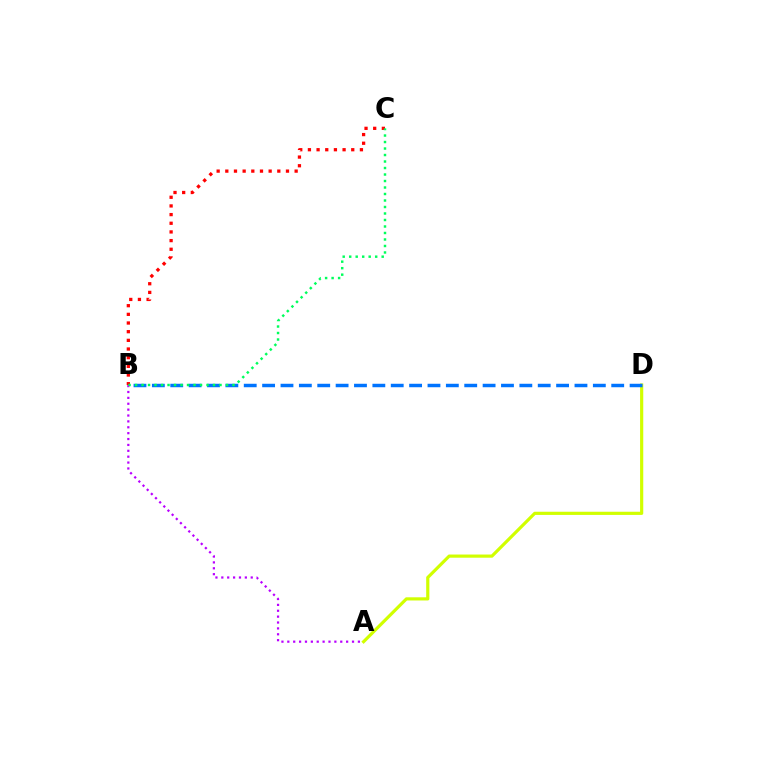{('A', 'D'): [{'color': '#d1ff00', 'line_style': 'solid', 'thickness': 2.29}], ('B', 'D'): [{'color': '#0074ff', 'line_style': 'dashed', 'thickness': 2.5}], ('A', 'B'): [{'color': '#b900ff', 'line_style': 'dotted', 'thickness': 1.6}], ('B', 'C'): [{'color': '#ff0000', 'line_style': 'dotted', 'thickness': 2.35}, {'color': '#00ff5c', 'line_style': 'dotted', 'thickness': 1.77}]}